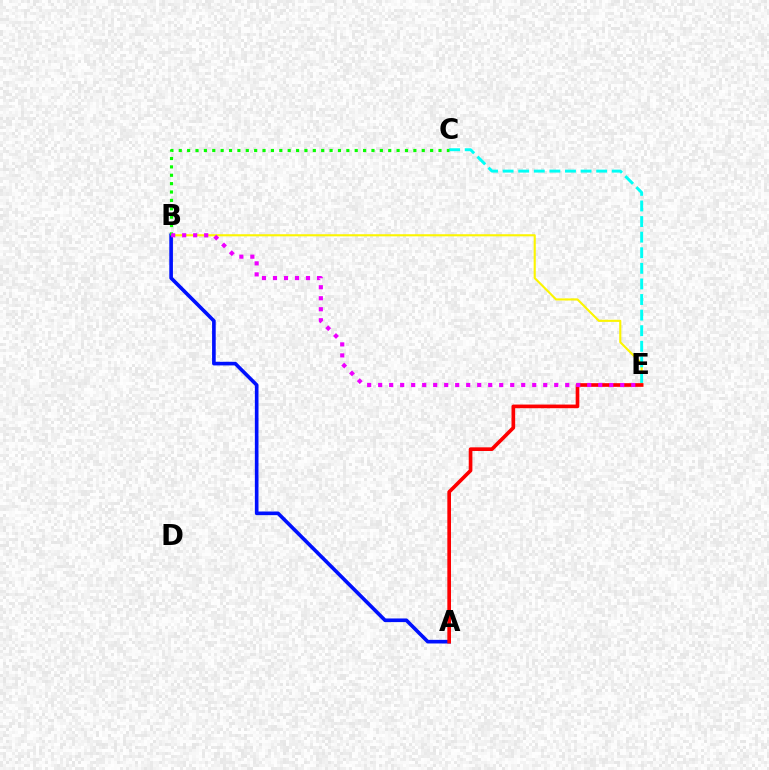{('B', 'E'): [{'color': '#fcf500', 'line_style': 'solid', 'thickness': 1.53}, {'color': '#ee00ff', 'line_style': 'dotted', 'thickness': 2.99}], ('C', 'E'): [{'color': '#00fff6', 'line_style': 'dashed', 'thickness': 2.12}], ('A', 'B'): [{'color': '#0010ff', 'line_style': 'solid', 'thickness': 2.62}], ('A', 'E'): [{'color': '#ff0000', 'line_style': 'solid', 'thickness': 2.63}], ('B', 'C'): [{'color': '#08ff00', 'line_style': 'dotted', 'thickness': 2.28}]}